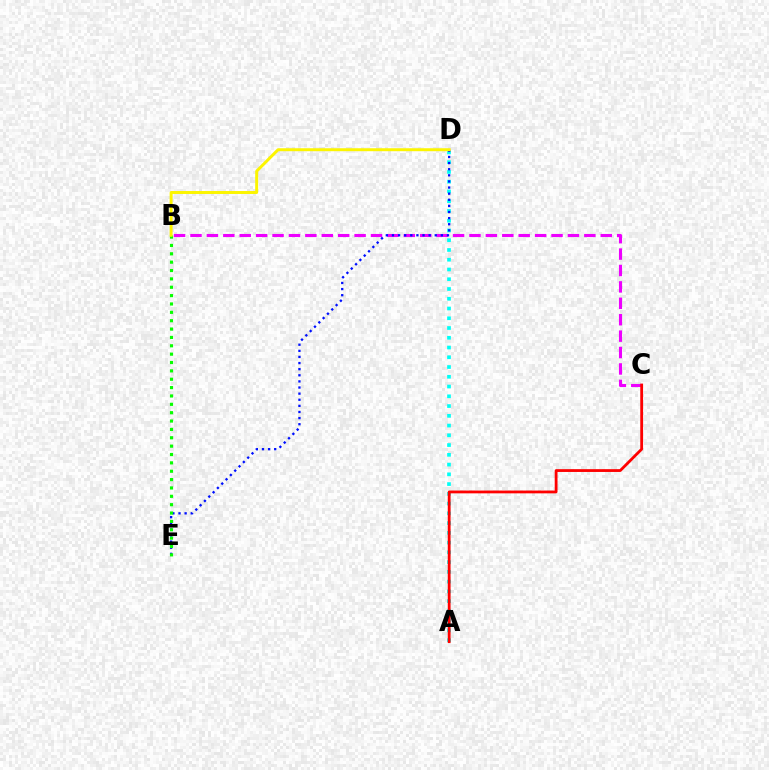{('A', 'D'): [{'color': '#00fff6', 'line_style': 'dotted', 'thickness': 2.65}], ('B', 'C'): [{'color': '#ee00ff', 'line_style': 'dashed', 'thickness': 2.23}], ('D', 'E'): [{'color': '#0010ff', 'line_style': 'dotted', 'thickness': 1.66}], ('A', 'C'): [{'color': '#ff0000', 'line_style': 'solid', 'thickness': 2.02}], ('B', 'E'): [{'color': '#08ff00', 'line_style': 'dotted', 'thickness': 2.27}], ('B', 'D'): [{'color': '#fcf500', 'line_style': 'solid', 'thickness': 2.13}]}